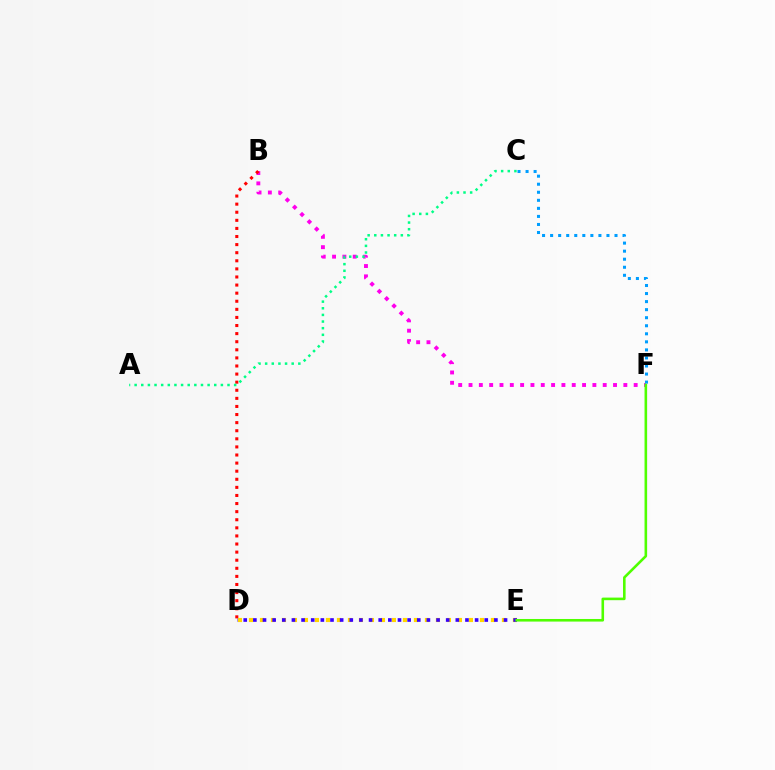{('B', 'F'): [{'color': '#ff00ed', 'line_style': 'dotted', 'thickness': 2.8}], ('B', 'D'): [{'color': '#ff0000', 'line_style': 'dotted', 'thickness': 2.2}], ('C', 'F'): [{'color': '#009eff', 'line_style': 'dotted', 'thickness': 2.19}], ('D', 'E'): [{'color': '#ffd500', 'line_style': 'dotted', 'thickness': 2.99}, {'color': '#3700ff', 'line_style': 'dotted', 'thickness': 2.62}], ('A', 'C'): [{'color': '#00ff86', 'line_style': 'dotted', 'thickness': 1.8}], ('E', 'F'): [{'color': '#4fff00', 'line_style': 'solid', 'thickness': 1.87}]}